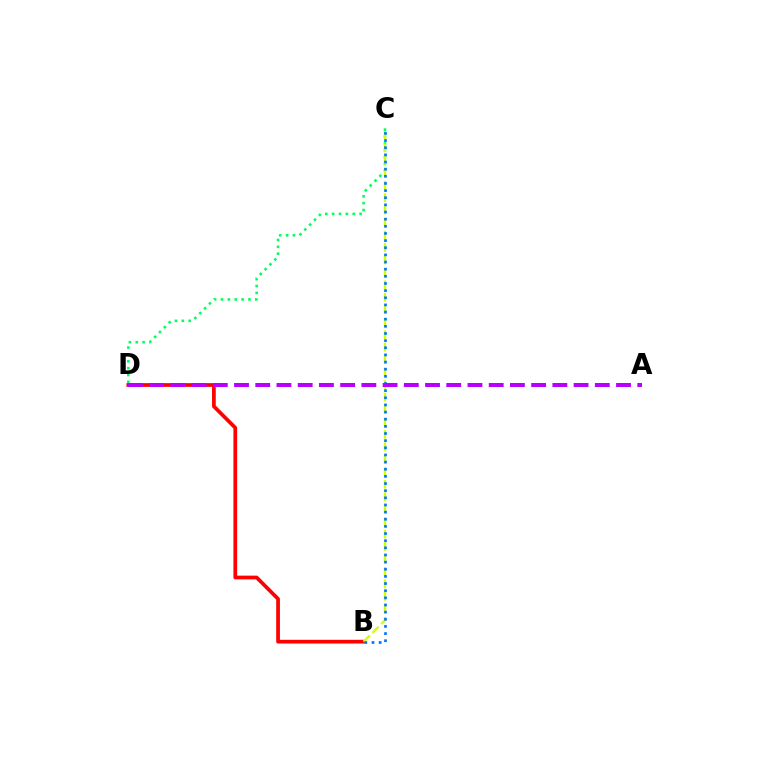{('C', 'D'): [{'color': '#00ff5c', 'line_style': 'dotted', 'thickness': 1.87}], ('B', 'D'): [{'color': '#ff0000', 'line_style': 'solid', 'thickness': 2.68}], ('B', 'C'): [{'color': '#d1ff00', 'line_style': 'dashed', 'thickness': 1.69}, {'color': '#0074ff', 'line_style': 'dotted', 'thickness': 1.94}], ('A', 'D'): [{'color': '#b900ff', 'line_style': 'dashed', 'thickness': 2.88}]}